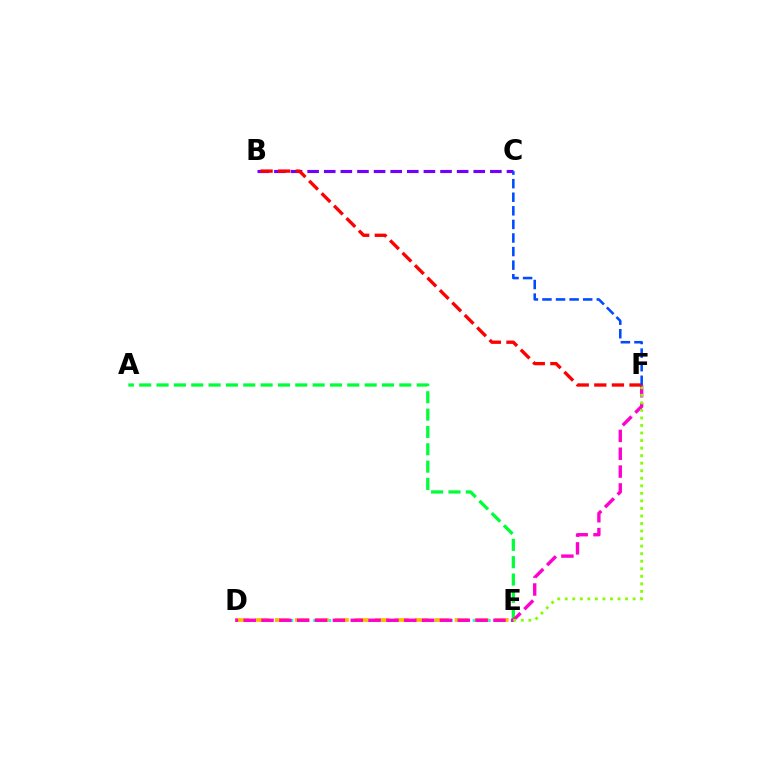{('B', 'C'): [{'color': '#7200ff', 'line_style': 'dashed', 'thickness': 2.26}], ('A', 'E'): [{'color': '#00ff39', 'line_style': 'dashed', 'thickness': 2.36}], ('D', 'E'): [{'color': '#00fff6', 'line_style': 'dotted', 'thickness': 2.06}, {'color': '#ffbd00', 'line_style': 'dashed', 'thickness': 2.71}], ('D', 'F'): [{'color': '#ff00cf', 'line_style': 'dashed', 'thickness': 2.42}], ('E', 'F'): [{'color': '#84ff00', 'line_style': 'dotted', 'thickness': 2.05}], ('B', 'F'): [{'color': '#ff0000', 'line_style': 'dashed', 'thickness': 2.39}], ('C', 'F'): [{'color': '#004bff', 'line_style': 'dashed', 'thickness': 1.85}]}